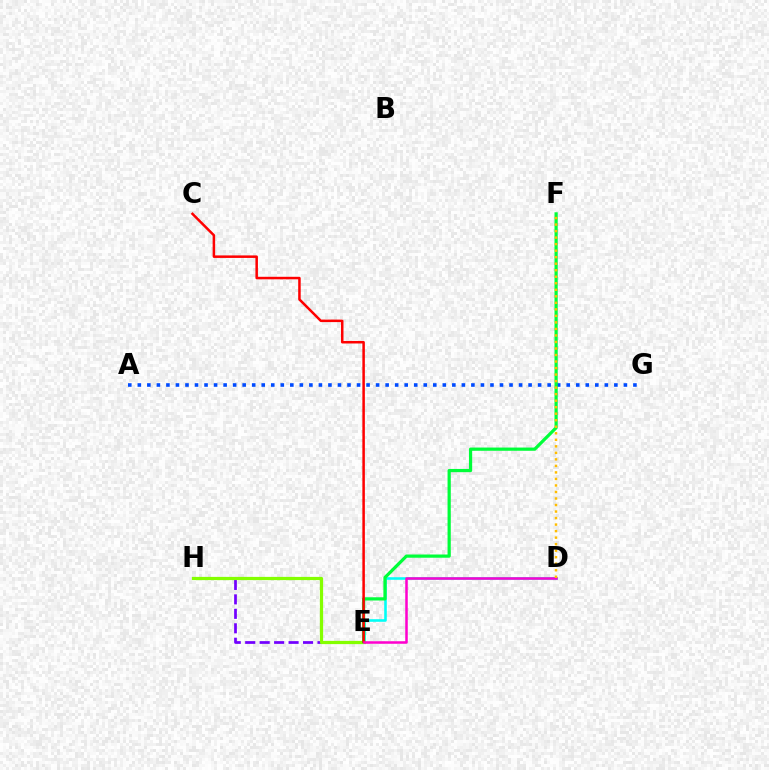{('D', 'E'): [{'color': '#00fff6', 'line_style': 'solid', 'thickness': 1.86}, {'color': '#ff00cf', 'line_style': 'solid', 'thickness': 1.81}], ('A', 'G'): [{'color': '#004bff', 'line_style': 'dotted', 'thickness': 2.59}], ('E', 'H'): [{'color': '#7200ff', 'line_style': 'dashed', 'thickness': 1.96}, {'color': '#84ff00', 'line_style': 'solid', 'thickness': 2.33}], ('E', 'F'): [{'color': '#00ff39', 'line_style': 'solid', 'thickness': 2.32}], ('C', 'E'): [{'color': '#ff0000', 'line_style': 'solid', 'thickness': 1.81}], ('D', 'F'): [{'color': '#ffbd00', 'line_style': 'dotted', 'thickness': 1.77}]}